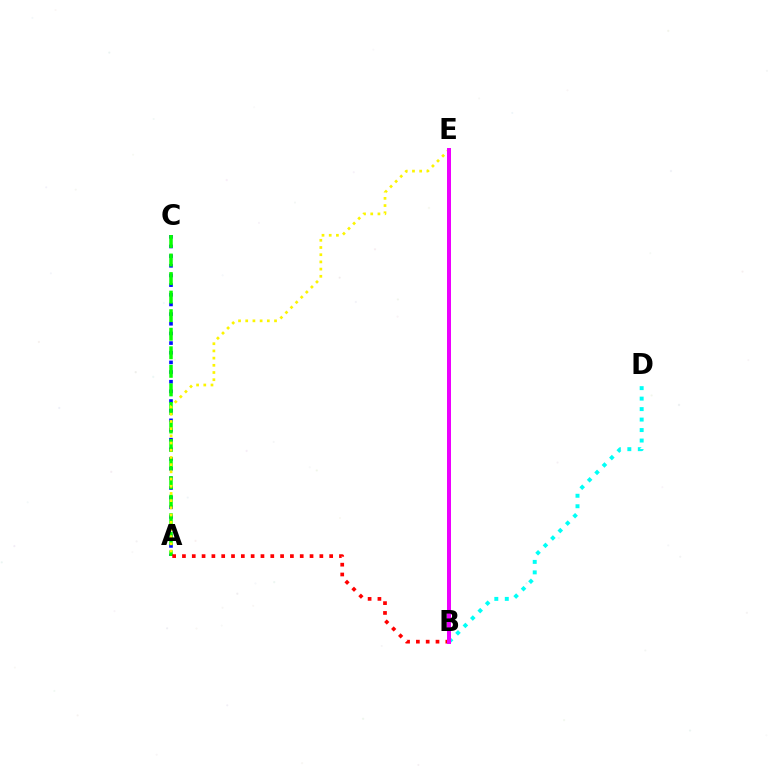{('A', 'C'): [{'color': '#0010ff', 'line_style': 'dotted', 'thickness': 2.62}, {'color': '#08ff00', 'line_style': 'dashed', 'thickness': 2.52}], ('B', 'D'): [{'color': '#00fff6', 'line_style': 'dotted', 'thickness': 2.85}], ('A', 'B'): [{'color': '#ff0000', 'line_style': 'dotted', 'thickness': 2.67}], ('A', 'E'): [{'color': '#fcf500', 'line_style': 'dotted', 'thickness': 1.96}], ('B', 'E'): [{'color': '#ee00ff', 'line_style': 'solid', 'thickness': 2.87}]}